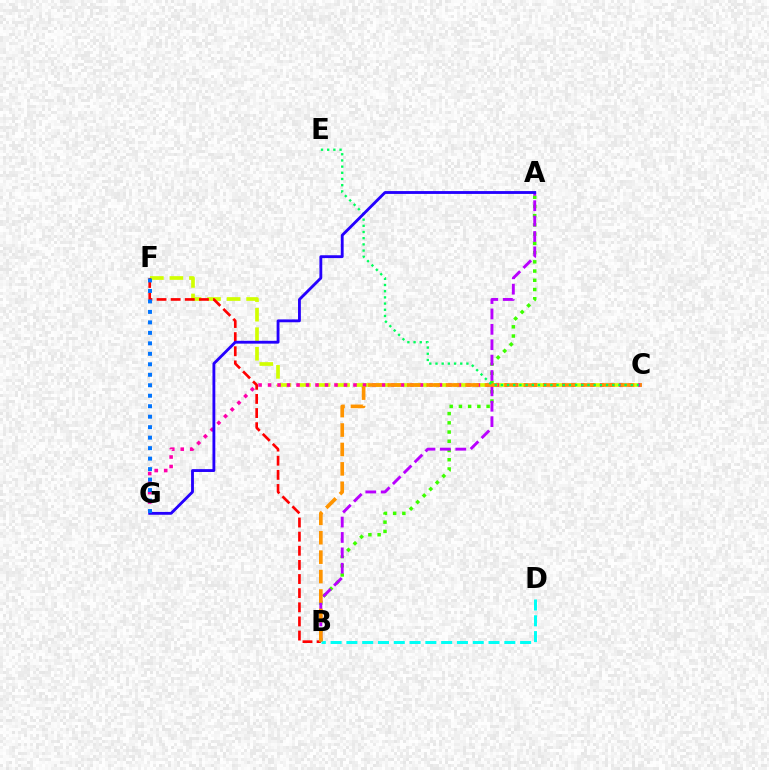{('C', 'F'): [{'color': '#d1ff00', 'line_style': 'dashed', 'thickness': 2.66}], ('B', 'F'): [{'color': '#ff0000', 'line_style': 'dashed', 'thickness': 1.92}], ('C', 'G'): [{'color': '#ff00ac', 'line_style': 'dotted', 'thickness': 2.58}], ('A', 'B'): [{'color': '#3dff00', 'line_style': 'dotted', 'thickness': 2.51}, {'color': '#b900ff', 'line_style': 'dashed', 'thickness': 2.09}], ('B', 'D'): [{'color': '#00fff6', 'line_style': 'dashed', 'thickness': 2.15}], ('B', 'C'): [{'color': '#ff9400', 'line_style': 'dashed', 'thickness': 2.64}], ('C', 'E'): [{'color': '#00ff5c', 'line_style': 'dotted', 'thickness': 1.68}], ('A', 'G'): [{'color': '#2500ff', 'line_style': 'solid', 'thickness': 2.05}], ('F', 'G'): [{'color': '#0074ff', 'line_style': 'dotted', 'thickness': 2.85}]}